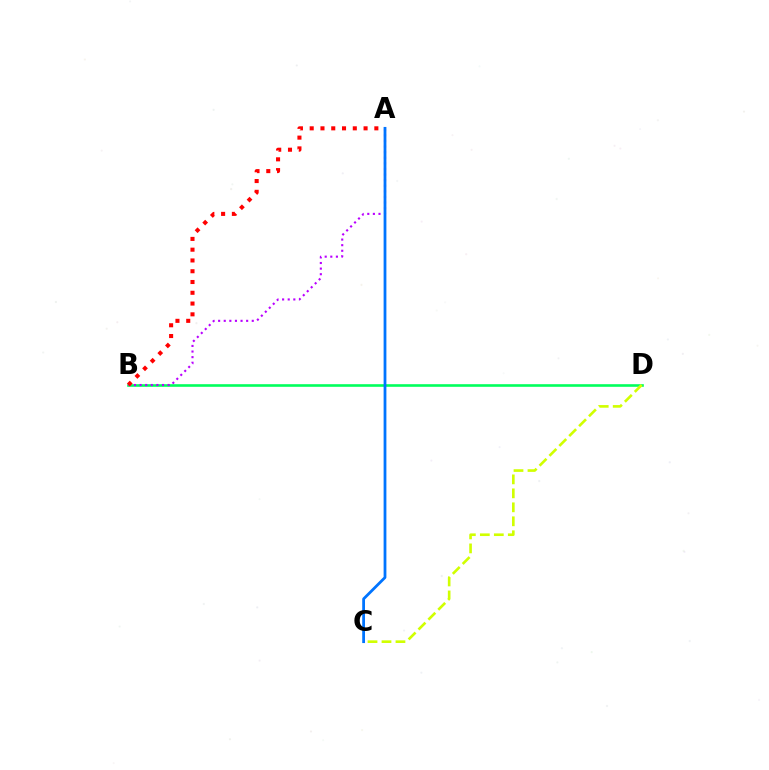{('B', 'D'): [{'color': '#00ff5c', 'line_style': 'solid', 'thickness': 1.88}], ('A', 'B'): [{'color': '#b900ff', 'line_style': 'dotted', 'thickness': 1.52}, {'color': '#ff0000', 'line_style': 'dotted', 'thickness': 2.93}], ('C', 'D'): [{'color': '#d1ff00', 'line_style': 'dashed', 'thickness': 1.9}], ('A', 'C'): [{'color': '#0074ff', 'line_style': 'solid', 'thickness': 2.0}]}